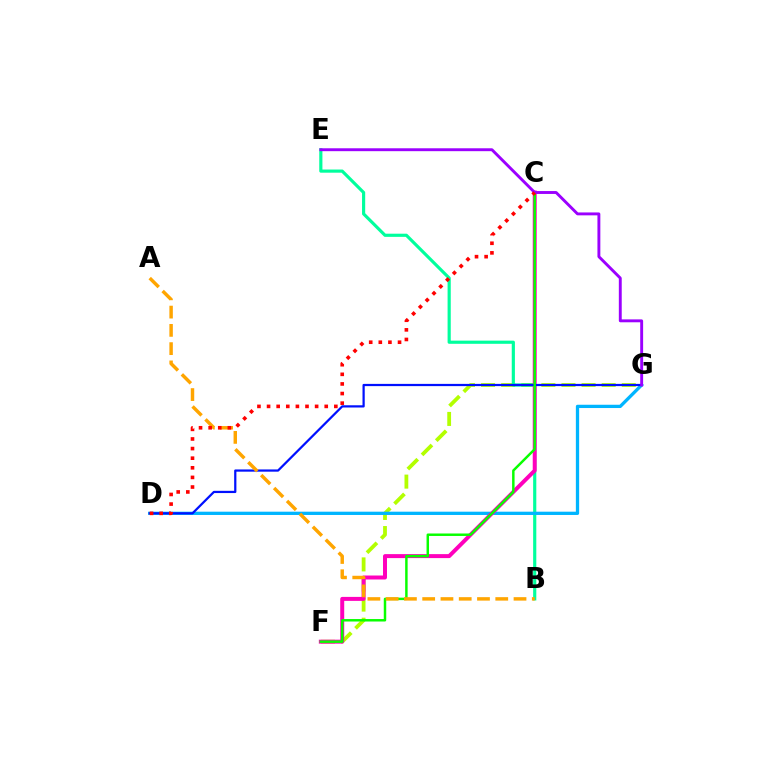{('F', 'G'): [{'color': '#b3ff00', 'line_style': 'dashed', 'thickness': 2.73}], ('B', 'E'): [{'color': '#00ff9d', 'line_style': 'solid', 'thickness': 2.28}], ('D', 'G'): [{'color': '#00b5ff', 'line_style': 'solid', 'thickness': 2.36}, {'color': '#0010ff', 'line_style': 'solid', 'thickness': 1.61}], ('C', 'F'): [{'color': '#ff00bd', 'line_style': 'solid', 'thickness': 2.86}, {'color': '#08ff00', 'line_style': 'solid', 'thickness': 1.78}], ('A', 'B'): [{'color': '#ffa500', 'line_style': 'dashed', 'thickness': 2.48}], ('E', 'G'): [{'color': '#9b00ff', 'line_style': 'solid', 'thickness': 2.09}], ('C', 'D'): [{'color': '#ff0000', 'line_style': 'dotted', 'thickness': 2.61}]}